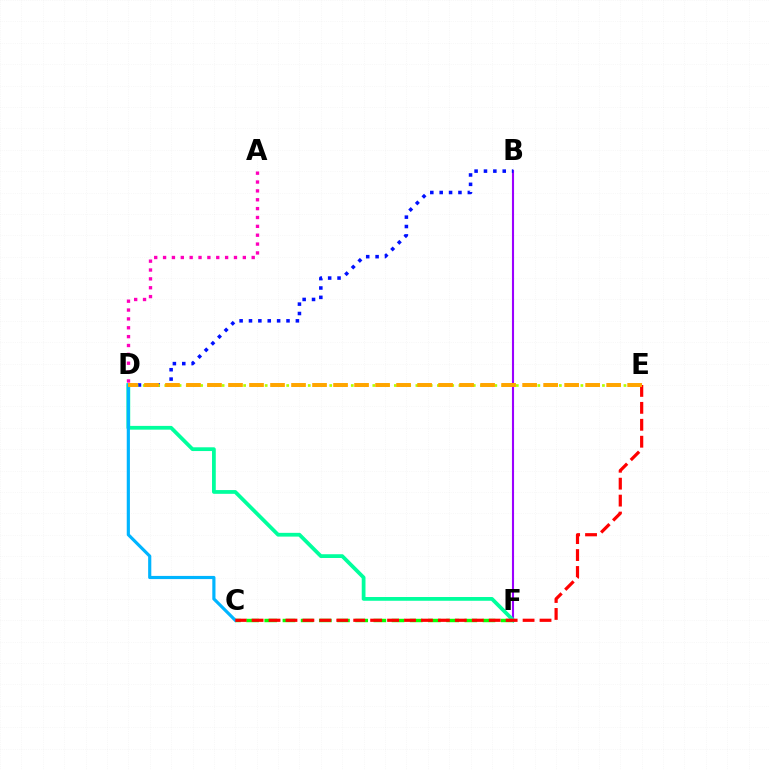{('B', 'F'): [{'color': '#9b00ff', 'line_style': 'solid', 'thickness': 1.51}], ('B', 'D'): [{'color': '#0010ff', 'line_style': 'dotted', 'thickness': 2.55}], ('C', 'F'): [{'color': '#08ff00', 'line_style': 'dashed', 'thickness': 2.47}], ('D', 'F'): [{'color': '#00ff9d', 'line_style': 'solid', 'thickness': 2.71}], ('C', 'D'): [{'color': '#00b5ff', 'line_style': 'solid', 'thickness': 2.28}], ('D', 'E'): [{'color': '#b3ff00', 'line_style': 'dotted', 'thickness': 1.95}, {'color': '#ffa500', 'line_style': 'dashed', 'thickness': 2.85}], ('C', 'E'): [{'color': '#ff0000', 'line_style': 'dashed', 'thickness': 2.3}], ('A', 'D'): [{'color': '#ff00bd', 'line_style': 'dotted', 'thickness': 2.41}]}